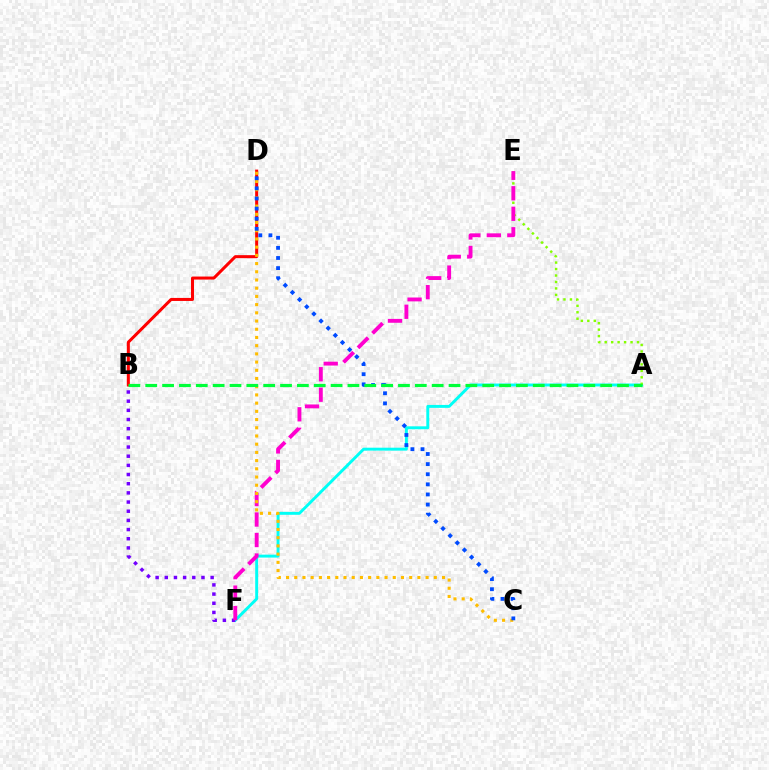{('A', 'F'): [{'color': '#00fff6', 'line_style': 'solid', 'thickness': 2.11}], ('B', 'D'): [{'color': '#ff0000', 'line_style': 'solid', 'thickness': 2.18}], ('B', 'F'): [{'color': '#7200ff', 'line_style': 'dotted', 'thickness': 2.49}], ('A', 'E'): [{'color': '#84ff00', 'line_style': 'dotted', 'thickness': 1.76}], ('E', 'F'): [{'color': '#ff00cf', 'line_style': 'dashed', 'thickness': 2.78}], ('C', 'D'): [{'color': '#ffbd00', 'line_style': 'dotted', 'thickness': 2.23}, {'color': '#004bff', 'line_style': 'dotted', 'thickness': 2.75}], ('A', 'B'): [{'color': '#00ff39', 'line_style': 'dashed', 'thickness': 2.29}]}